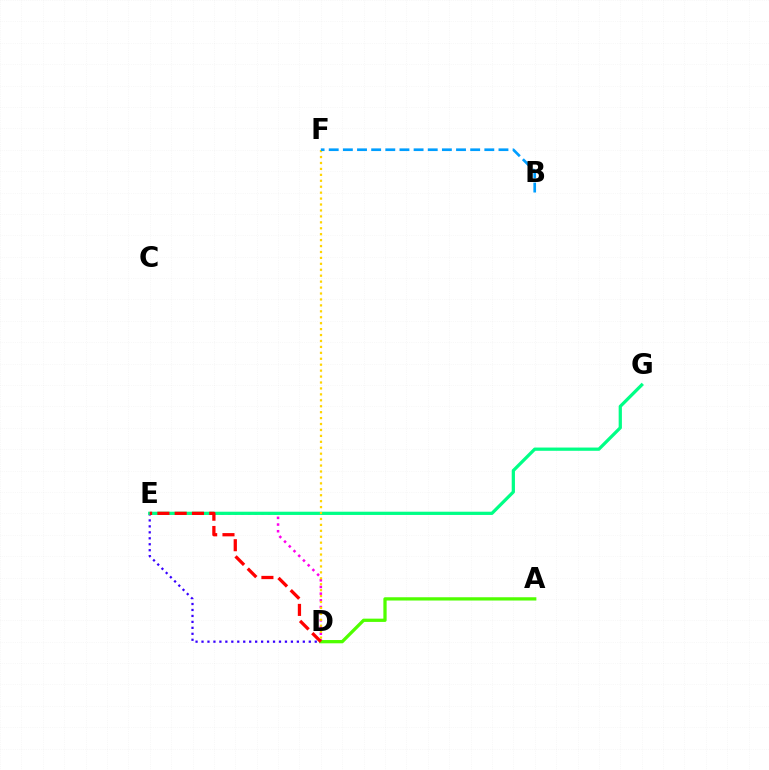{('D', 'E'): [{'color': '#ff00ed', 'line_style': 'dotted', 'thickness': 1.81}, {'color': '#3700ff', 'line_style': 'dotted', 'thickness': 1.62}, {'color': '#ff0000', 'line_style': 'dashed', 'thickness': 2.35}], ('E', 'G'): [{'color': '#00ff86', 'line_style': 'solid', 'thickness': 2.33}], ('A', 'D'): [{'color': '#4fff00', 'line_style': 'solid', 'thickness': 2.35}], ('D', 'F'): [{'color': '#ffd500', 'line_style': 'dotted', 'thickness': 1.61}], ('B', 'F'): [{'color': '#009eff', 'line_style': 'dashed', 'thickness': 1.92}]}